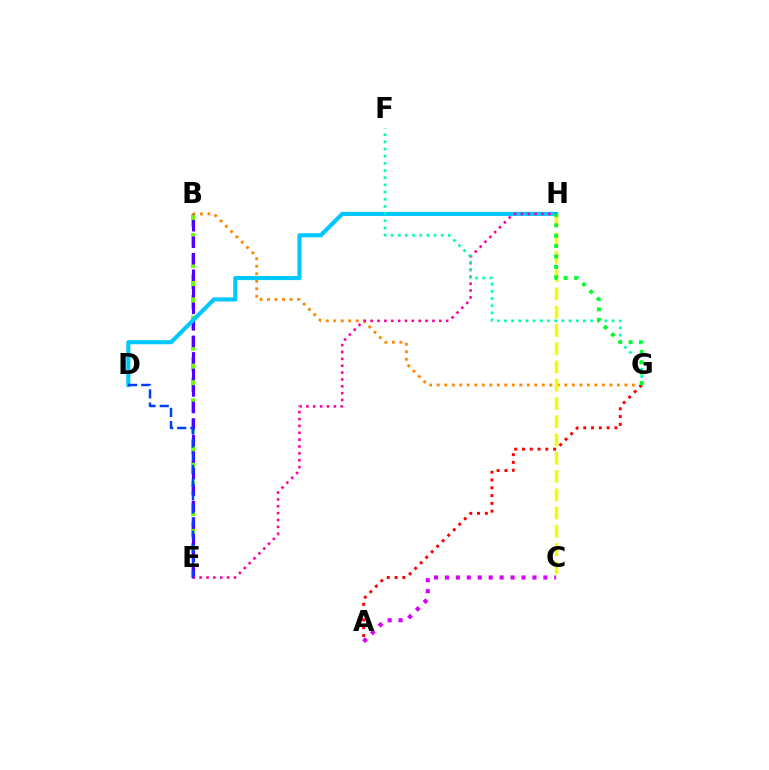{('B', 'E'): [{'color': '#66ff00', 'line_style': 'dashed', 'thickness': 2.81}, {'color': '#4f00ff', 'line_style': 'dashed', 'thickness': 2.25}], ('B', 'G'): [{'color': '#ff8800', 'line_style': 'dotted', 'thickness': 2.04}], ('D', 'H'): [{'color': '#00c7ff', 'line_style': 'solid', 'thickness': 2.94}], ('E', 'H'): [{'color': '#ff00a0', 'line_style': 'dotted', 'thickness': 1.86}], ('F', 'G'): [{'color': '#00ffaf', 'line_style': 'dotted', 'thickness': 1.95}], ('C', 'H'): [{'color': '#eeff00', 'line_style': 'dashed', 'thickness': 2.48}], ('D', 'E'): [{'color': '#003fff', 'line_style': 'dashed', 'thickness': 1.79}], ('A', 'G'): [{'color': '#ff0000', 'line_style': 'dotted', 'thickness': 2.12}], ('G', 'H'): [{'color': '#00ff27', 'line_style': 'dotted', 'thickness': 2.82}], ('A', 'C'): [{'color': '#d600ff', 'line_style': 'dotted', 'thickness': 2.97}]}